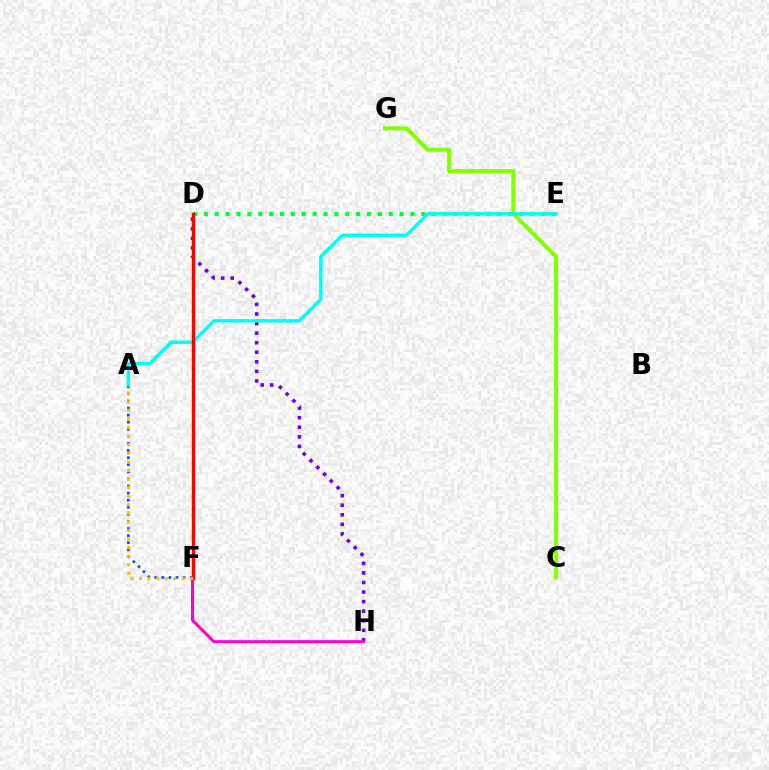{('A', 'F'): [{'color': '#004bff', 'line_style': 'dotted', 'thickness': 1.93}, {'color': '#ffbd00', 'line_style': 'dotted', 'thickness': 2.33}], ('C', 'G'): [{'color': '#84ff00', 'line_style': 'solid', 'thickness': 2.91}], ('D', 'H'): [{'color': '#7200ff', 'line_style': 'dotted', 'thickness': 2.6}], ('F', 'H'): [{'color': '#ff00cf', 'line_style': 'solid', 'thickness': 2.16}], ('D', 'E'): [{'color': '#00ff39', 'line_style': 'dotted', 'thickness': 2.95}], ('A', 'E'): [{'color': '#00fff6', 'line_style': 'solid', 'thickness': 2.5}], ('D', 'F'): [{'color': '#ff0000', 'line_style': 'solid', 'thickness': 2.44}]}